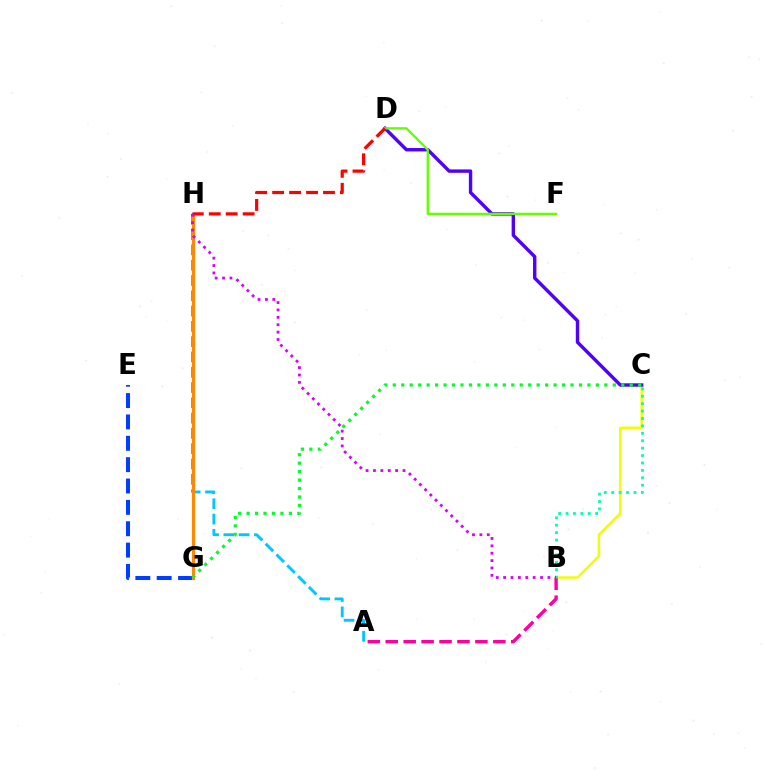{('B', 'C'): [{'color': '#eeff00', 'line_style': 'solid', 'thickness': 1.77}, {'color': '#00ffaf', 'line_style': 'dotted', 'thickness': 2.01}], ('A', 'B'): [{'color': '#ff00a0', 'line_style': 'dashed', 'thickness': 2.44}], ('C', 'D'): [{'color': '#4f00ff', 'line_style': 'solid', 'thickness': 2.45}], ('A', 'H'): [{'color': '#00c7ff', 'line_style': 'dashed', 'thickness': 2.08}], ('E', 'G'): [{'color': '#003fff', 'line_style': 'dashed', 'thickness': 2.9}], ('G', 'H'): [{'color': '#ff8800', 'line_style': 'solid', 'thickness': 2.25}], ('D', 'F'): [{'color': '#66ff00', 'line_style': 'solid', 'thickness': 1.69}], ('D', 'H'): [{'color': '#ff0000', 'line_style': 'dashed', 'thickness': 2.3}], ('B', 'H'): [{'color': '#d600ff', 'line_style': 'dotted', 'thickness': 2.01}], ('C', 'G'): [{'color': '#00ff27', 'line_style': 'dotted', 'thickness': 2.3}]}